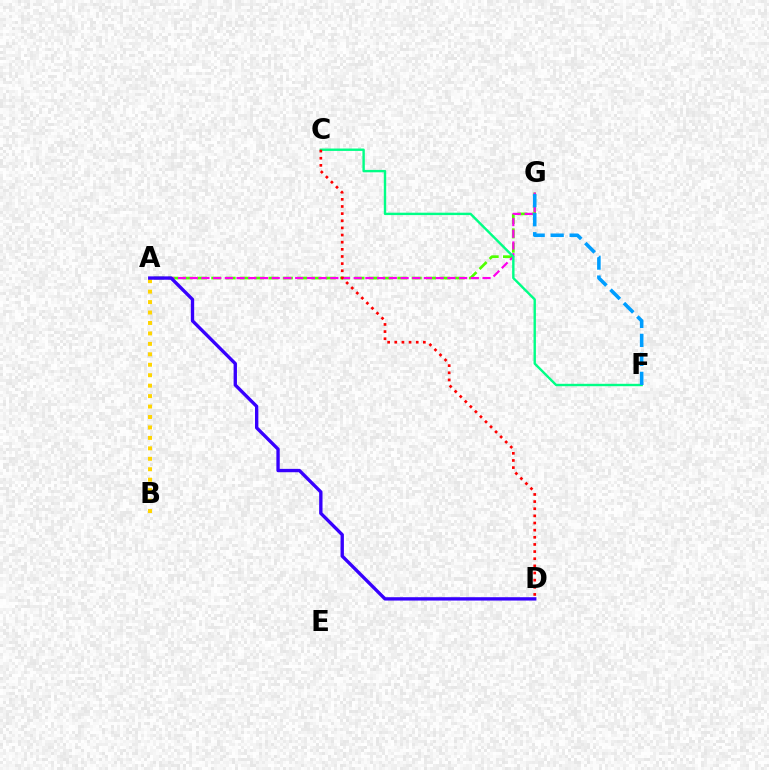{('A', 'G'): [{'color': '#4fff00', 'line_style': 'dashed', 'thickness': 1.94}, {'color': '#ff00ed', 'line_style': 'dashed', 'thickness': 1.59}], ('A', 'B'): [{'color': '#ffd500', 'line_style': 'dotted', 'thickness': 2.84}], ('C', 'F'): [{'color': '#00ff86', 'line_style': 'solid', 'thickness': 1.73}], ('C', 'D'): [{'color': '#ff0000', 'line_style': 'dotted', 'thickness': 1.94}], ('A', 'D'): [{'color': '#3700ff', 'line_style': 'solid', 'thickness': 2.41}], ('F', 'G'): [{'color': '#009eff', 'line_style': 'dashed', 'thickness': 2.58}]}